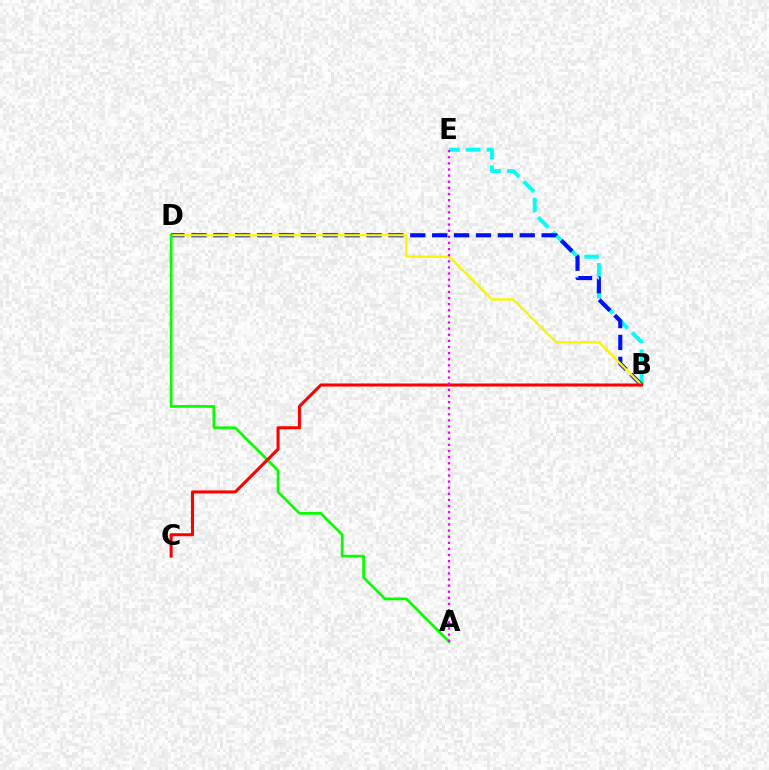{('B', 'E'): [{'color': '#00fff6', 'line_style': 'dashed', 'thickness': 2.83}], ('B', 'D'): [{'color': '#0010ff', 'line_style': 'dashed', 'thickness': 2.97}, {'color': '#fcf500', 'line_style': 'solid', 'thickness': 1.67}], ('A', 'D'): [{'color': '#08ff00', 'line_style': 'solid', 'thickness': 1.97}], ('B', 'C'): [{'color': '#ff0000', 'line_style': 'solid', 'thickness': 2.19}], ('A', 'E'): [{'color': '#ee00ff', 'line_style': 'dotted', 'thickness': 1.66}]}